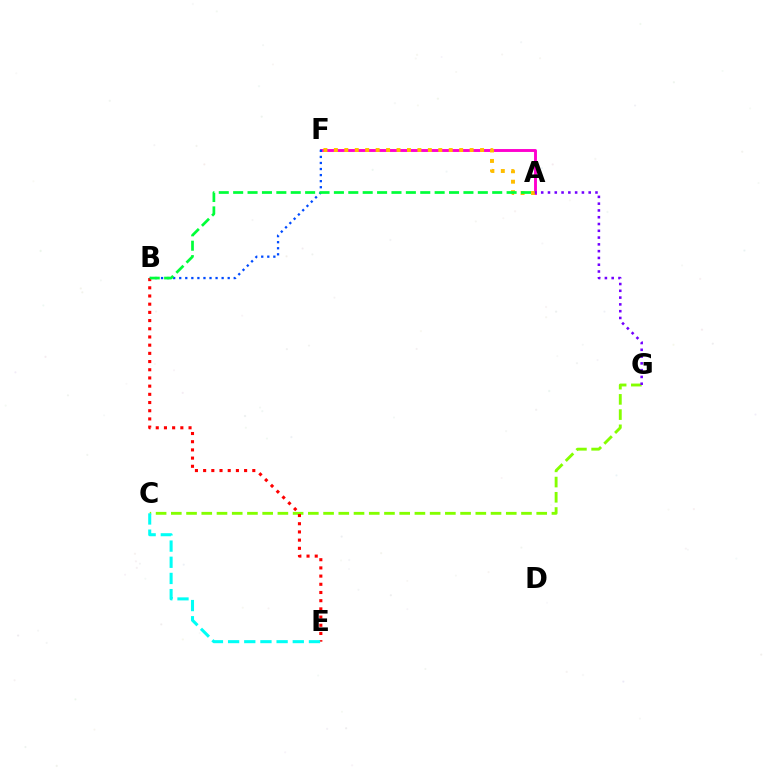{('A', 'F'): [{'color': '#ff00cf', 'line_style': 'solid', 'thickness': 2.09}, {'color': '#ffbd00', 'line_style': 'dotted', 'thickness': 2.84}], ('C', 'G'): [{'color': '#84ff00', 'line_style': 'dashed', 'thickness': 2.07}], ('B', 'F'): [{'color': '#004bff', 'line_style': 'dotted', 'thickness': 1.65}], ('A', 'G'): [{'color': '#7200ff', 'line_style': 'dotted', 'thickness': 1.84}], ('B', 'E'): [{'color': '#ff0000', 'line_style': 'dotted', 'thickness': 2.23}], ('A', 'B'): [{'color': '#00ff39', 'line_style': 'dashed', 'thickness': 1.96}], ('C', 'E'): [{'color': '#00fff6', 'line_style': 'dashed', 'thickness': 2.2}]}